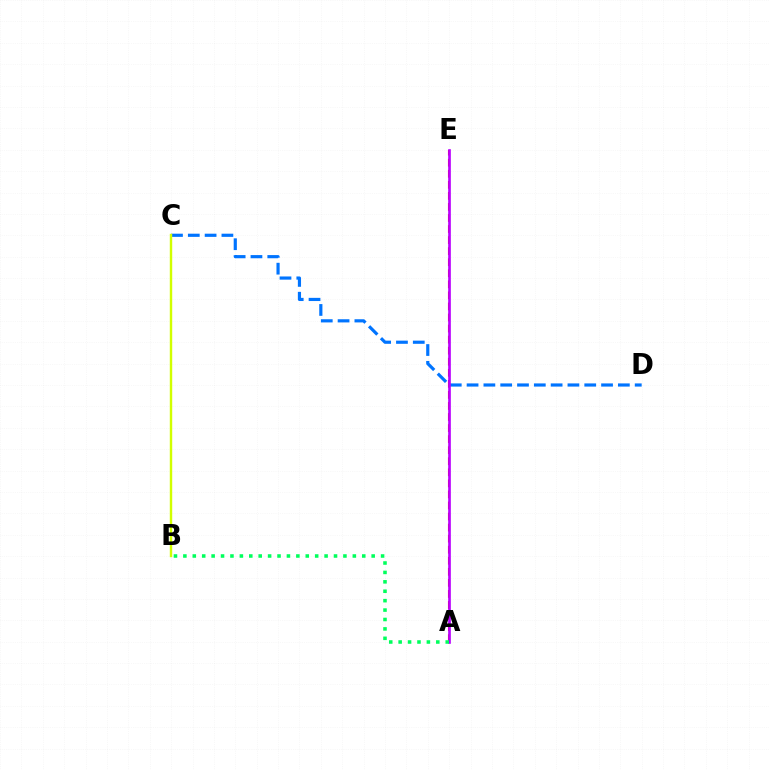{('C', 'D'): [{'color': '#0074ff', 'line_style': 'dashed', 'thickness': 2.28}], ('A', 'E'): [{'color': '#ff0000', 'line_style': 'dashed', 'thickness': 1.5}, {'color': '#b900ff', 'line_style': 'solid', 'thickness': 1.91}], ('B', 'C'): [{'color': '#d1ff00', 'line_style': 'solid', 'thickness': 1.75}], ('A', 'B'): [{'color': '#00ff5c', 'line_style': 'dotted', 'thickness': 2.56}]}